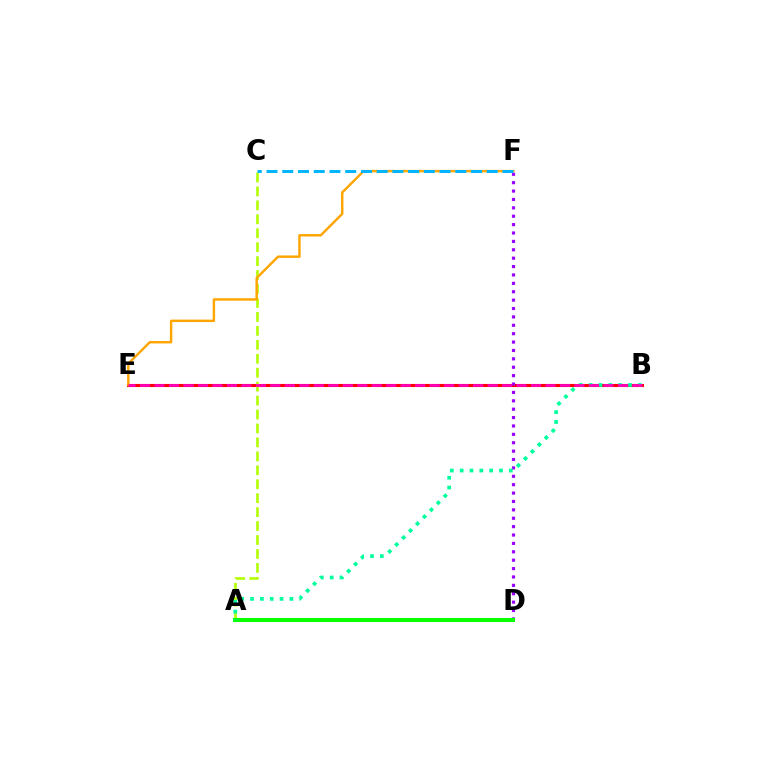{('B', 'E'): [{'color': '#ff0000', 'line_style': 'solid', 'thickness': 2.23}, {'color': '#ff00bd', 'line_style': 'dashed', 'thickness': 1.97}], ('A', 'C'): [{'color': '#b3ff00', 'line_style': 'dashed', 'thickness': 1.89}], ('D', 'F'): [{'color': '#9b00ff', 'line_style': 'dotted', 'thickness': 2.28}], ('A', 'D'): [{'color': '#0010ff', 'line_style': 'dotted', 'thickness': 1.9}, {'color': '#08ff00', 'line_style': 'solid', 'thickness': 2.92}], ('E', 'F'): [{'color': '#ffa500', 'line_style': 'solid', 'thickness': 1.75}], ('A', 'B'): [{'color': '#00ff9d', 'line_style': 'dotted', 'thickness': 2.67}], ('C', 'F'): [{'color': '#00b5ff', 'line_style': 'dashed', 'thickness': 2.14}]}